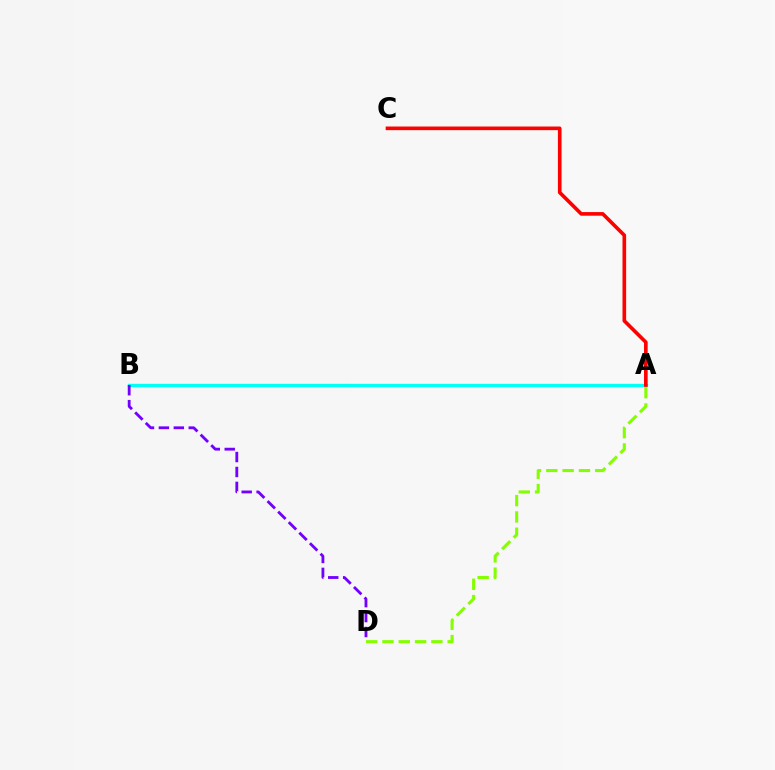{('A', 'B'): [{'color': '#00fff6', 'line_style': 'solid', 'thickness': 2.44}], ('A', 'C'): [{'color': '#ff0000', 'line_style': 'solid', 'thickness': 2.62}], ('B', 'D'): [{'color': '#7200ff', 'line_style': 'dashed', 'thickness': 2.03}], ('A', 'D'): [{'color': '#84ff00', 'line_style': 'dashed', 'thickness': 2.22}]}